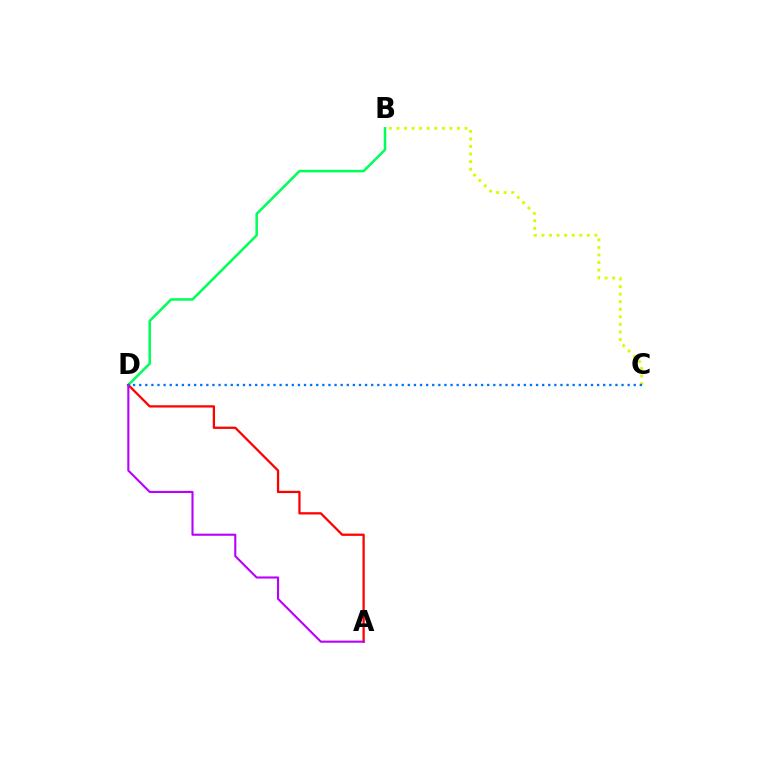{('B', 'D'): [{'color': '#00ff5c', 'line_style': 'solid', 'thickness': 1.82}], ('A', 'D'): [{'color': '#ff0000', 'line_style': 'solid', 'thickness': 1.64}, {'color': '#b900ff', 'line_style': 'solid', 'thickness': 1.52}], ('B', 'C'): [{'color': '#d1ff00', 'line_style': 'dotted', 'thickness': 2.05}], ('C', 'D'): [{'color': '#0074ff', 'line_style': 'dotted', 'thickness': 1.66}]}